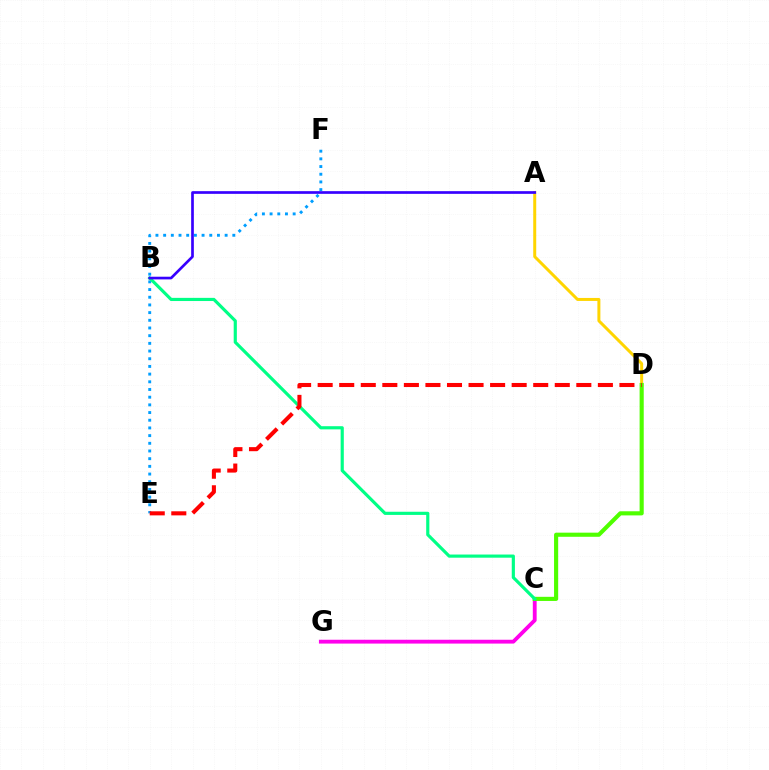{('E', 'F'): [{'color': '#009eff', 'line_style': 'dotted', 'thickness': 2.09}], ('C', 'G'): [{'color': '#ff00ed', 'line_style': 'solid', 'thickness': 2.76}], ('A', 'D'): [{'color': '#ffd500', 'line_style': 'solid', 'thickness': 2.15}], ('C', 'D'): [{'color': '#4fff00', 'line_style': 'solid', 'thickness': 2.97}], ('B', 'C'): [{'color': '#00ff86', 'line_style': 'solid', 'thickness': 2.28}], ('A', 'B'): [{'color': '#3700ff', 'line_style': 'solid', 'thickness': 1.93}], ('D', 'E'): [{'color': '#ff0000', 'line_style': 'dashed', 'thickness': 2.93}]}